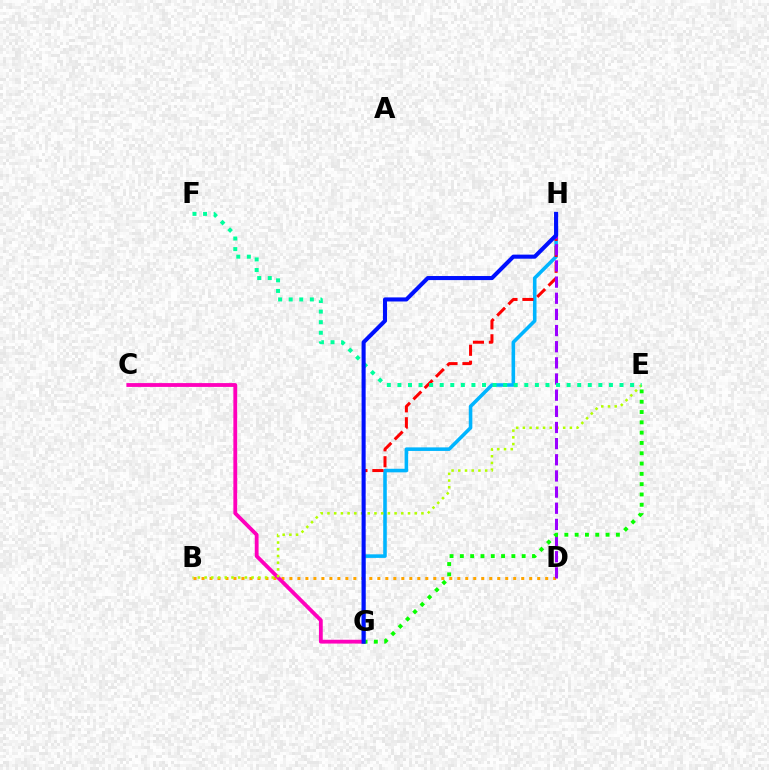{('G', 'H'): [{'color': '#00b5ff', 'line_style': 'solid', 'thickness': 2.57}, {'color': '#ff0000', 'line_style': 'dashed', 'thickness': 2.17}, {'color': '#0010ff', 'line_style': 'solid', 'thickness': 2.93}], ('B', 'D'): [{'color': '#ffa500', 'line_style': 'dotted', 'thickness': 2.17}], ('C', 'G'): [{'color': '#ff00bd', 'line_style': 'solid', 'thickness': 2.75}], ('B', 'E'): [{'color': '#b3ff00', 'line_style': 'dotted', 'thickness': 1.82}], ('D', 'H'): [{'color': '#9b00ff', 'line_style': 'dashed', 'thickness': 2.19}], ('E', 'G'): [{'color': '#08ff00', 'line_style': 'dotted', 'thickness': 2.8}], ('E', 'F'): [{'color': '#00ff9d', 'line_style': 'dotted', 'thickness': 2.87}]}